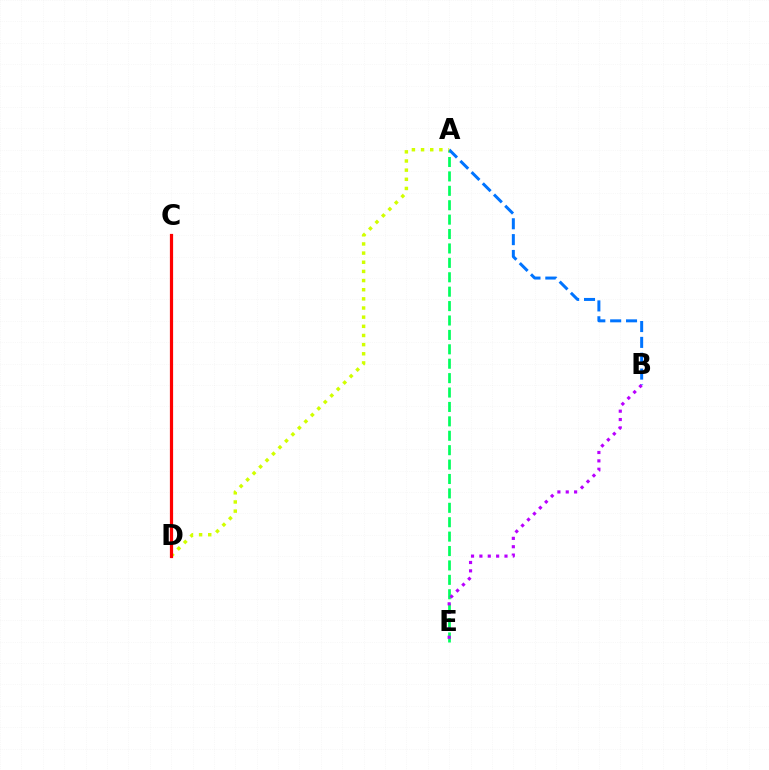{('A', 'E'): [{'color': '#00ff5c', 'line_style': 'dashed', 'thickness': 1.96}], ('A', 'B'): [{'color': '#0074ff', 'line_style': 'dashed', 'thickness': 2.15}], ('B', 'E'): [{'color': '#b900ff', 'line_style': 'dotted', 'thickness': 2.27}], ('A', 'D'): [{'color': '#d1ff00', 'line_style': 'dotted', 'thickness': 2.49}], ('C', 'D'): [{'color': '#ff0000', 'line_style': 'solid', 'thickness': 2.31}]}